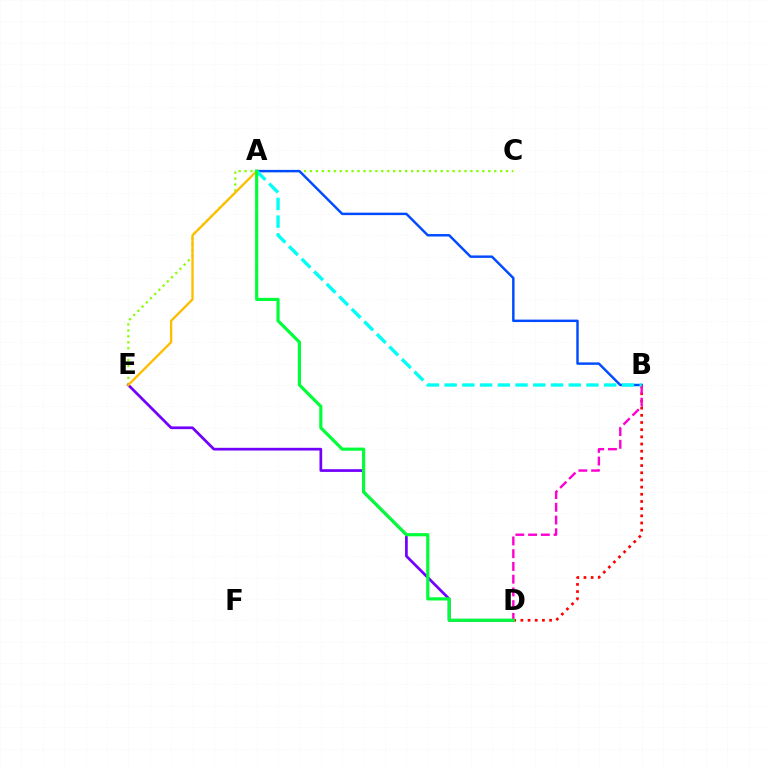{('C', 'E'): [{'color': '#84ff00', 'line_style': 'dotted', 'thickness': 1.61}], ('A', 'B'): [{'color': '#004bff', 'line_style': 'solid', 'thickness': 1.76}, {'color': '#00fff6', 'line_style': 'dashed', 'thickness': 2.41}], ('D', 'E'): [{'color': '#7200ff', 'line_style': 'solid', 'thickness': 1.95}], ('B', 'D'): [{'color': '#ff0000', 'line_style': 'dotted', 'thickness': 1.95}, {'color': '#ff00cf', 'line_style': 'dashed', 'thickness': 1.73}], ('A', 'E'): [{'color': '#ffbd00', 'line_style': 'solid', 'thickness': 1.67}], ('A', 'D'): [{'color': '#00ff39', 'line_style': 'solid', 'thickness': 2.28}]}